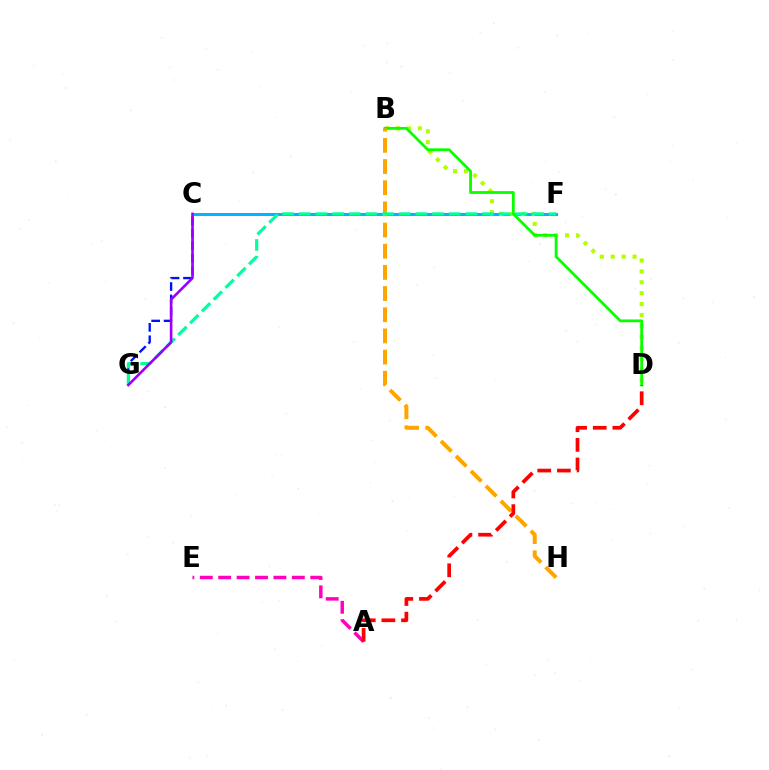{('A', 'E'): [{'color': '#ff00bd', 'line_style': 'dashed', 'thickness': 2.5}], ('C', 'F'): [{'color': '#00b5ff', 'line_style': 'solid', 'thickness': 2.18}], ('B', 'D'): [{'color': '#b3ff00', 'line_style': 'dotted', 'thickness': 2.96}, {'color': '#08ff00', 'line_style': 'solid', 'thickness': 2.0}], ('C', 'G'): [{'color': '#0010ff', 'line_style': 'dashed', 'thickness': 1.69}, {'color': '#9b00ff', 'line_style': 'solid', 'thickness': 1.88}], ('B', 'H'): [{'color': '#ffa500', 'line_style': 'dashed', 'thickness': 2.88}], ('F', 'G'): [{'color': '#00ff9d', 'line_style': 'dashed', 'thickness': 2.26}], ('A', 'D'): [{'color': '#ff0000', 'line_style': 'dashed', 'thickness': 2.67}]}